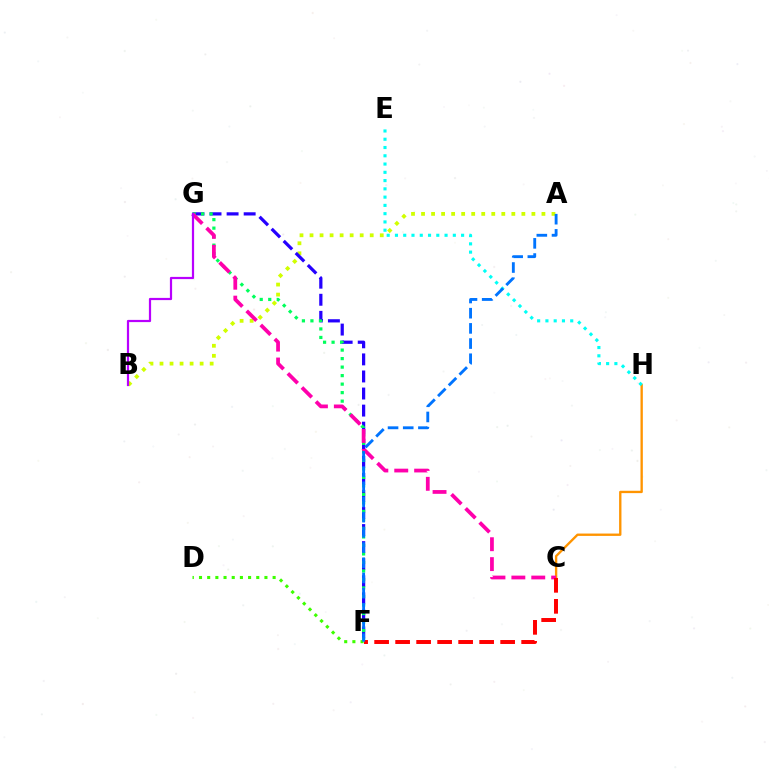{('A', 'B'): [{'color': '#d1ff00', 'line_style': 'dotted', 'thickness': 2.73}], ('D', 'F'): [{'color': '#3dff00', 'line_style': 'dotted', 'thickness': 2.22}], ('F', 'G'): [{'color': '#2500ff', 'line_style': 'dashed', 'thickness': 2.32}, {'color': '#00ff5c', 'line_style': 'dotted', 'thickness': 2.31}], ('C', 'H'): [{'color': '#ff9400', 'line_style': 'solid', 'thickness': 1.69}], ('C', 'G'): [{'color': '#ff00ac', 'line_style': 'dashed', 'thickness': 2.7}], ('C', 'F'): [{'color': '#ff0000', 'line_style': 'dashed', 'thickness': 2.85}], ('E', 'H'): [{'color': '#00fff6', 'line_style': 'dotted', 'thickness': 2.25}], ('B', 'G'): [{'color': '#b900ff', 'line_style': 'solid', 'thickness': 1.59}], ('A', 'F'): [{'color': '#0074ff', 'line_style': 'dashed', 'thickness': 2.06}]}